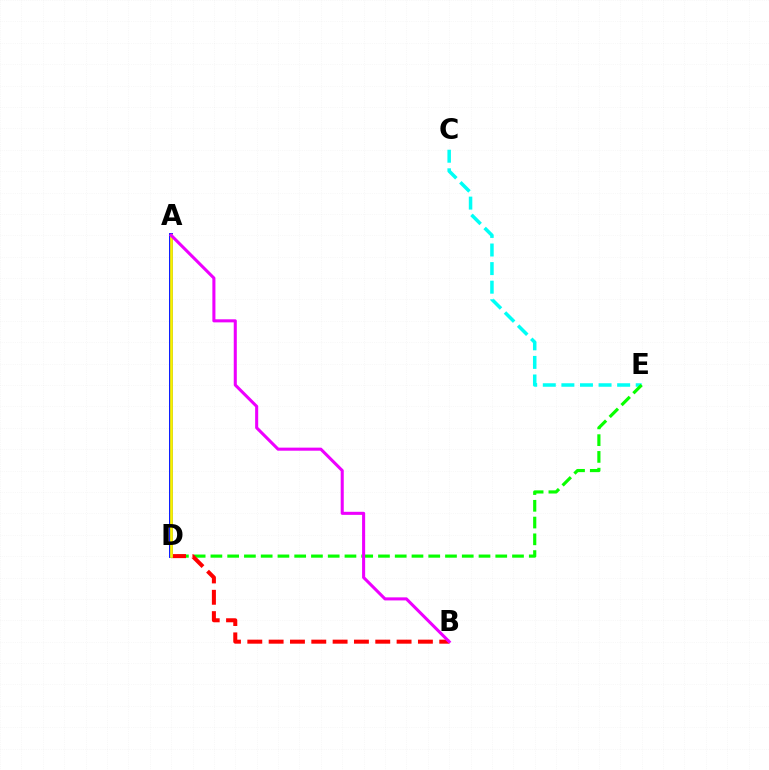{('C', 'E'): [{'color': '#00fff6', 'line_style': 'dashed', 'thickness': 2.52}], ('D', 'E'): [{'color': '#08ff00', 'line_style': 'dashed', 'thickness': 2.28}], ('B', 'D'): [{'color': '#ff0000', 'line_style': 'dashed', 'thickness': 2.9}], ('A', 'D'): [{'color': '#0010ff', 'line_style': 'solid', 'thickness': 2.79}, {'color': '#fcf500', 'line_style': 'solid', 'thickness': 1.99}], ('A', 'B'): [{'color': '#ee00ff', 'line_style': 'solid', 'thickness': 2.21}]}